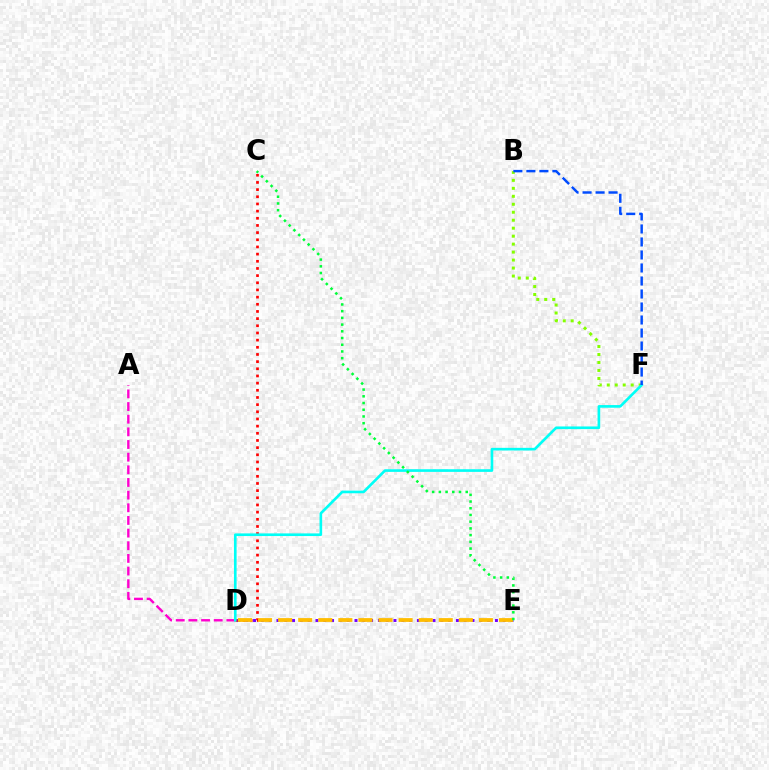{('B', 'F'): [{'color': '#84ff00', 'line_style': 'dotted', 'thickness': 2.17}, {'color': '#004bff', 'line_style': 'dashed', 'thickness': 1.77}], ('A', 'D'): [{'color': '#ff00cf', 'line_style': 'dashed', 'thickness': 1.72}], ('C', 'D'): [{'color': '#ff0000', 'line_style': 'dotted', 'thickness': 1.95}], ('D', 'E'): [{'color': '#7200ff', 'line_style': 'dotted', 'thickness': 2.12}, {'color': '#ffbd00', 'line_style': 'dashed', 'thickness': 2.73}], ('D', 'F'): [{'color': '#00fff6', 'line_style': 'solid', 'thickness': 1.9}], ('C', 'E'): [{'color': '#00ff39', 'line_style': 'dotted', 'thickness': 1.82}]}